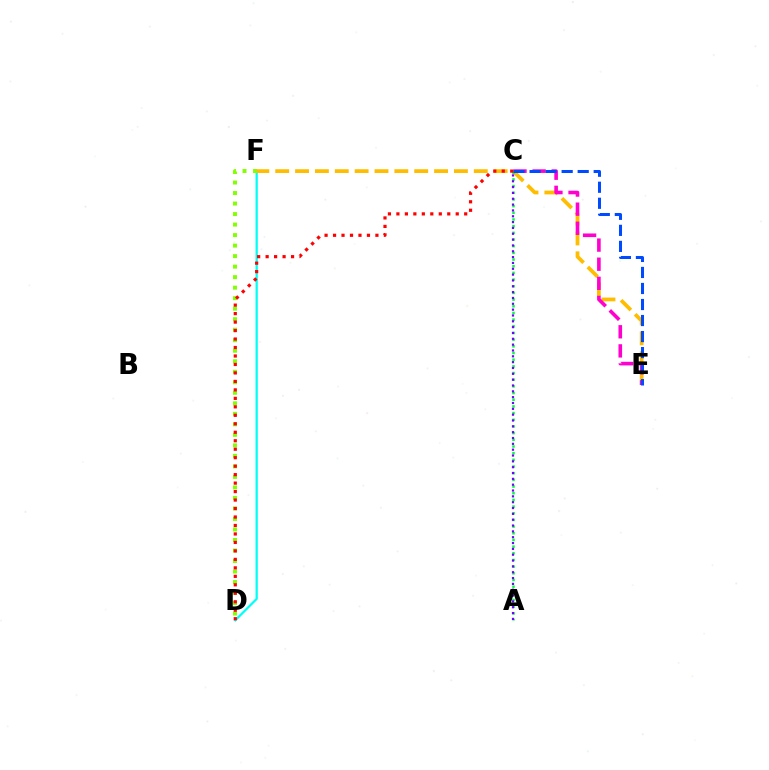{('D', 'F'): [{'color': '#00fff6', 'line_style': 'solid', 'thickness': 1.62}, {'color': '#84ff00', 'line_style': 'dotted', 'thickness': 2.86}], ('E', 'F'): [{'color': '#ffbd00', 'line_style': 'dashed', 'thickness': 2.7}], ('C', 'E'): [{'color': '#ff00cf', 'line_style': 'dashed', 'thickness': 2.6}, {'color': '#004bff', 'line_style': 'dashed', 'thickness': 2.18}], ('A', 'C'): [{'color': '#00ff39', 'line_style': 'dotted', 'thickness': 1.81}, {'color': '#7200ff', 'line_style': 'dotted', 'thickness': 1.59}], ('C', 'D'): [{'color': '#ff0000', 'line_style': 'dotted', 'thickness': 2.3}]}